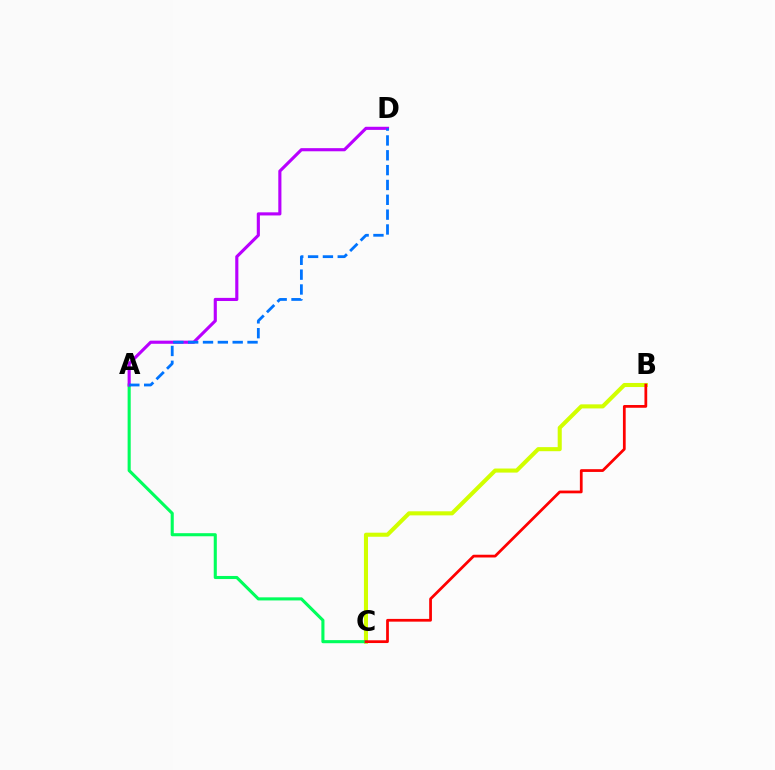{('B', 'C'): [{'color': '#d1ff00', 'line_style': 'solid', 'thickness': 2.93}, {'color': '#ff0000', 'line_style': 'solid', 'thickness': 1.98}], ('A', 'C'): [{'color': '#00ff5c', 'line_style': 'solid', 'thickness': 2.22}], ('A', 'D'): [{'color': '#b900ff', 'line_style': 'solid', 'thickness': 2.25}, {'color': '#0074ff', 'line_style': 'dashed', 'thickness': 2.02}]}